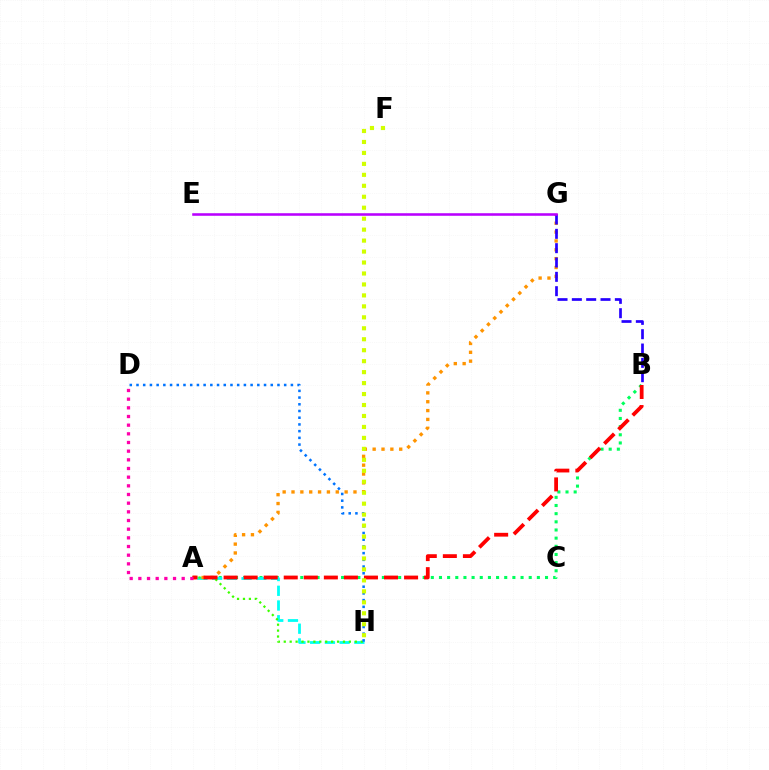{('A', 'B'): [{'color': '#00ff5c', 'line_style': 'dotted', 'thickness': 2.22}, {'color': '#ff0000', 'line_style': 'dashed', 'thickness': 2.72}], ('A', 'H'): [{'color': '#00fff6', 'line_style': 'dashed', 'thickness': 2.0}, {'color': '#3dff00', 'line_style': 'dotted', 'thickness': 1.61}], ('A', 'G'): [{'color': '#ff9400', 'line_style': 'dotted', 'thickness': 2.41}], ('D', 'H'): [{'color': '#0074ff', 'line_style': 'dotted', 'thickness': 1.82}], ('B', 'G'): [{'color': '#2500ff', 'line_style': 'dashed', 'thickness': 1.95}], ('F', 'H'): [{'color': '#d1ff00', 'line_style': 'dotted', 'thickness': 2.98}], ('A', 'D'): [{'color': '#ff00ac', 'line_style': 'dotted', 'thickness': 2.36}], ('E', 'G'): [{'color': '#b900ff', 'line_style': 'solid', 'thickness': 1.85}]}